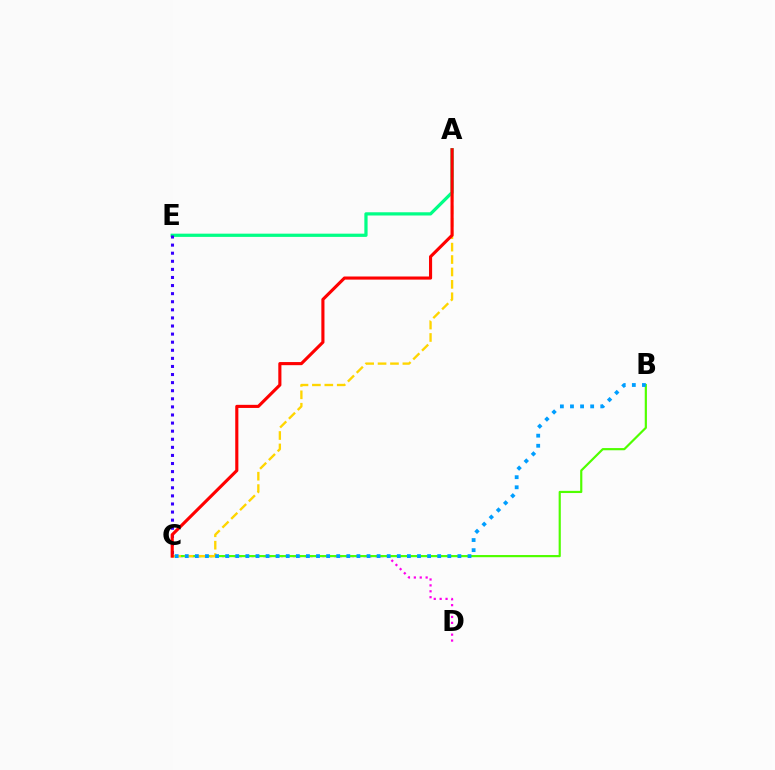{('C', 'D'): [{'color': '#ff00ed', 'line_style': 'dotted', 'thickness': 1.6}], ('B', 'C'): [{'color': '#4fff00', 'line_style': 'solid', 'thickness': 1.57}, {'color': '#009eff', 'line_style': 'dotted', 'thickness': 2.74}], ('A', 'C'): [{'color': '#ffd500', 'line_style': 'dashed', 'thickness': 1.69}, {'color': '#ff0000', 'line_style': 'solid', 'thickness': 2.24}], ('A', 'E'): [{'color': '#00ff86', 'line_style': 'solid', 'thickness': 2.33}], ('C', 'E'): [{'color': '#3700ff', 'line_style': 'dotted', 'thickness': 2.2}]}